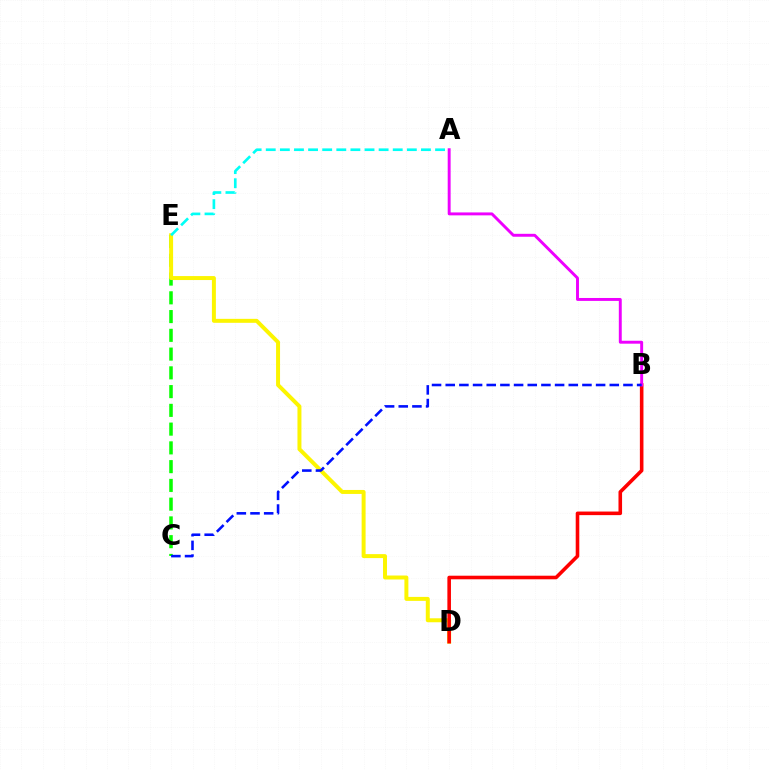{('C', 'E'): [{'color': '#08ff00', 'line_style': 'dashed', 'thickness': 2.55}], ('D', 'E'): [{'color': '#fcf500', 'line_style': 'solid', 'thickness': 2.86}], ('A', 'E'): [{'color': '#00fff6', 'line_style': 'dashed', 'thickness': 1.92}], ('B', 'D'): [{'color': '#ff0000', 'line_style': 'solid', 'thickness': 2.58}], ('A', 'B'): [{'color': '#ee00ff', 'line_style': 'solid', 'thickness': 2.11}], ('B', 'C'): [{'color': '#0010ff', 'line_style': 'dashed', 'thickness': 1.86}]}